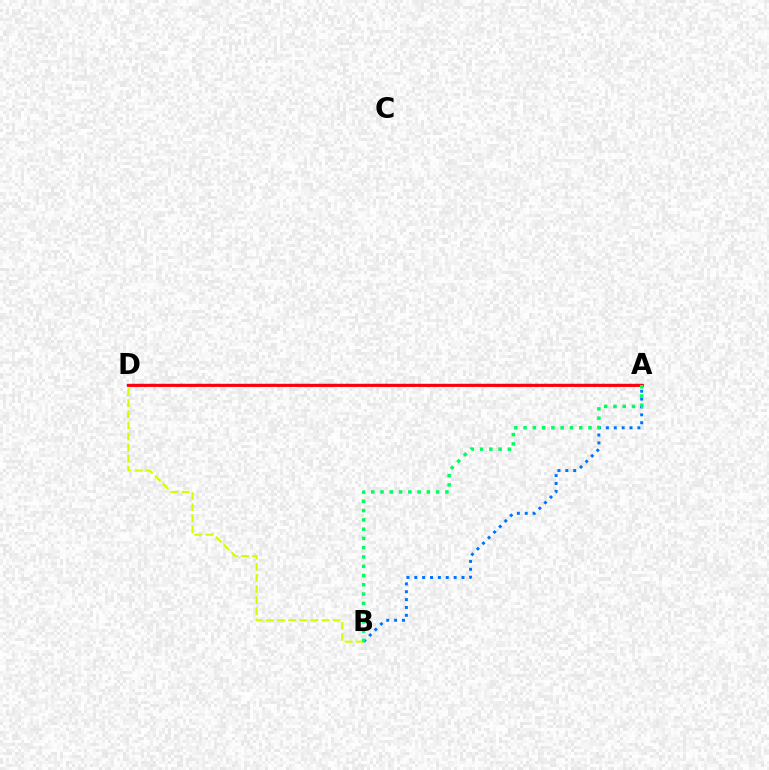{('A', 'D'): [{'color': '#b900ff', 'line_style': 'solid', 'thickness': 1.79}, {'color': '#ff0000', 'line_style': 'solid', 'thickness': 2.05}], ('B', 'D'): [{'color': '#d1ff00', 'line_style': 'dashed', 'thickness': 1.51}], ('A', 'B'): [{'color': '#0074ff', 'line_style': 'dotted', 'thickness': 2.14}, {'color': '#00ff5c', 'line_style': 'dotted', 'thickness': 2.52}]}